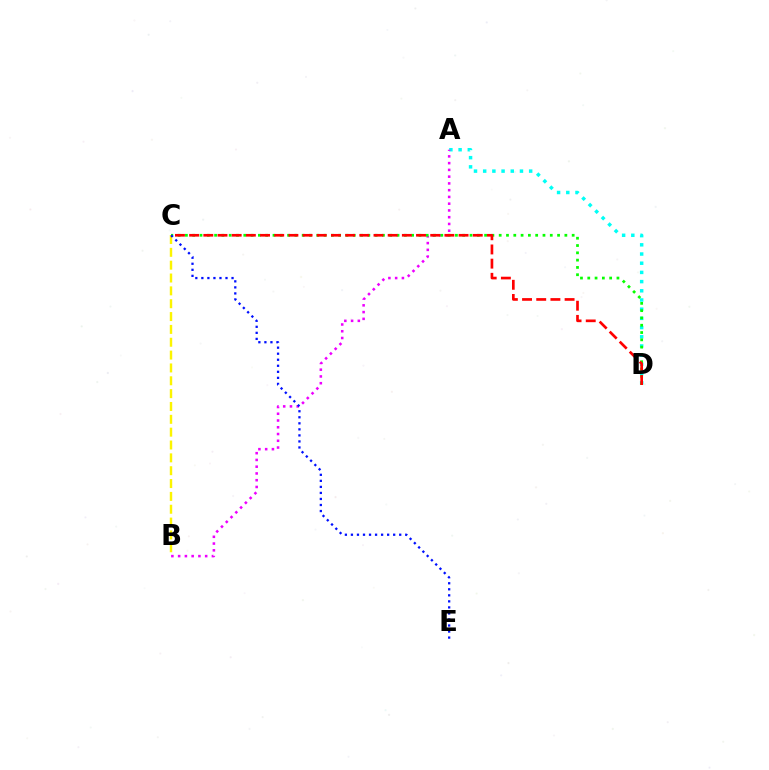{('A', 'D'): [{'color': '#00fff6', 'line_style': 'dotted', 'thickness': 2.5}], ('A', 'B'): [{'color': '#ee00ff', 'line_style': 'dotted', 'thickness': 1.84}], ('C', 'D'): [{'color': '#08ff00', 'line_style': 'dotted', 'thickness': 1.98}, {'color': '#ff0000', 'line_style': 'dashed', 'thickness': 1.93}], ('B', 'C'): [{'color': '#fcf500', 'line_style': 'dashed', 'thickness': 1.75}], ('C', 'E'): [{'color': '#0010ff', 'line_style': 'dotted', 'thickness': 1.64}]}